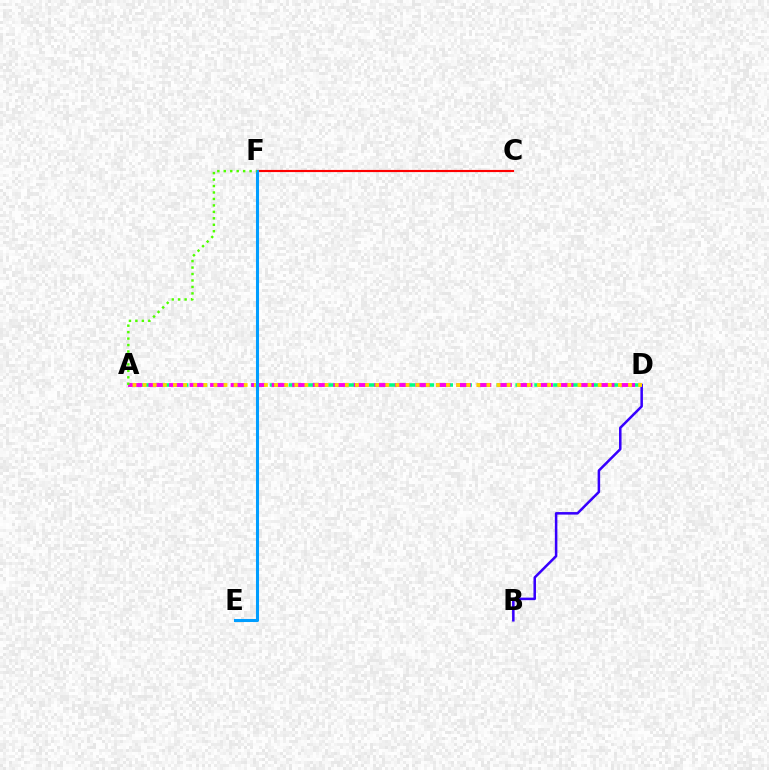{('A', 'D'): [{'color': '#00ff86', 'line_style': 'dashed', 'thickness': 2.57}, {'color': '#ff00ed', 'line_style': 'dashed', 'thickness': 2.79}, {'color': '#ffd500', 'line_style': 'dotted', 'thickness': 2.75}], ('B', 'D'): [{'color': '#3700ff', 'line_style': 'solid', 'thickness': 1.82}], ('C', 'F'): [{'color': '#ff0000', 'line_style': 'solid', 'thickness': 1.55}], ('E', 'F'): [{'color': '#009eff', 'line_style': 'solid', 'thickness': 2.2}], ('A', 'F'): [{'color': '#4fff00', 'line_style': 'dotted', 'thickness': 1.75}]}